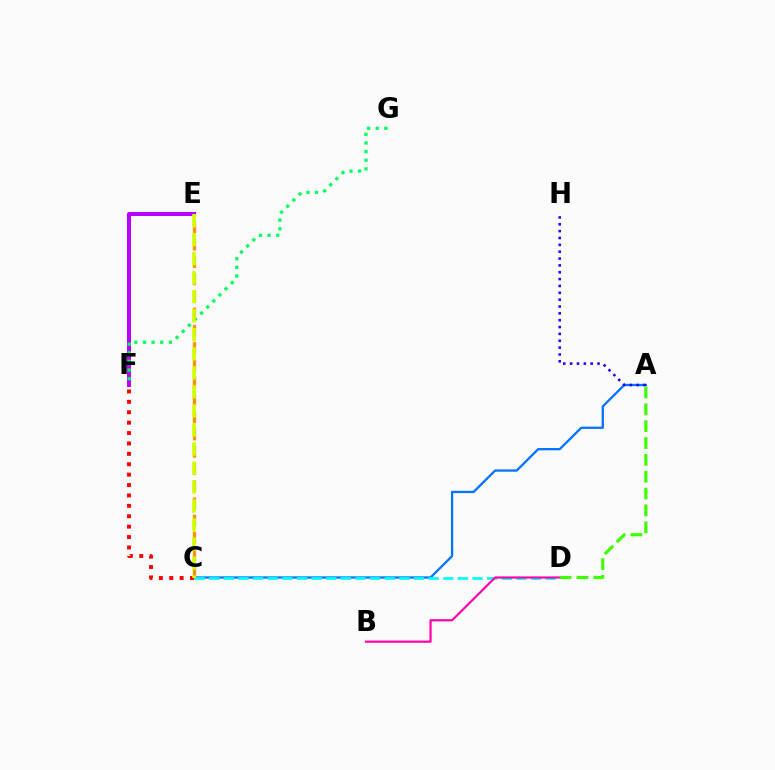{('E', 'F'): [{'color': '#b900ff', 'line_style': 'solid', 'thickness': 2.89}], ('A', 'C'): [{'color': '#0074ff', 'line_style': 'solid', 'thickness': 1.64}], ('C', 'E'): [{'color': '#ff9400', 'line_style': 'dashed', 'thickness': 2.34}, {'color': '#d1ff00', 'line_style': 'dashed', 'thickness': 2.58}], ('A', 'H'): [{'color': '#2500ff', 'line_style': 'dotted', 'thickness': 1.86}], ('F', 'G'): [{'color': '#00ff5c', 'line_style': 'dotted', 'thickness': 2.35}], ('C', 'D'): [{'color': '#00fff6', 'line_style': 'dashed', 'thickness': 1.99}], ('C', 'F'): [{'color': '#ff0000', 'line_style': 'dotted', 'thickness': 2.83}], ('B', 'D'): [{'color': '#ff00ac', 'line_style': 'solid', 'thickness': 1.57}], ('A', 'D'): [{'color': '#3dff00', 'line_style': 'dashed', 'thickness': 2.29}]}